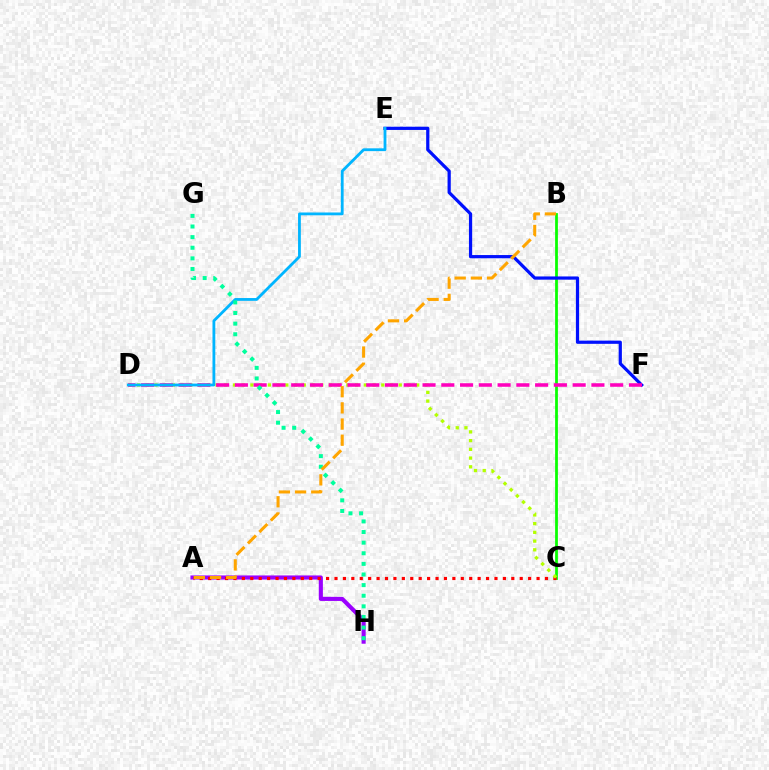{('A', 'H'): [{'color': '#9b00ff', 'line_style': 'solid', 'thickness': 2.96}], ('B', 'C'): [{'color': '#08ff00', 'line_style': 'solid', 'thickness': 1.99}], ('A', 'C'): [{'color': '#ff0000', 'line_style': 'dotted', 'thickness': 2.29}], ('E', 'F'): [{'color': '#0010ff', 'line_style': 'solid', 'thickness': 2.32}], ('C', 'D'): [{'color': '#b3ff00', 'line_style': 'dotted', 'thickness': 2.37}], ('D', 'F'): [{'color': '#ff00bd', 'line_style': 'dashed', 'thickness': 2.55}], ('D', 'E'): [{'color': '#00b5ff', 'line_style': 'solid', 'thickness': 2.02}], ('G', 'H'): [{'color': '#00ff9d', 'line_style': 'dotted', 'thickness': 2.88}], ('A', 'B'): [{'color': '#ffa500', 'line_style': 'dashed', 'thickness': 2.2}]}